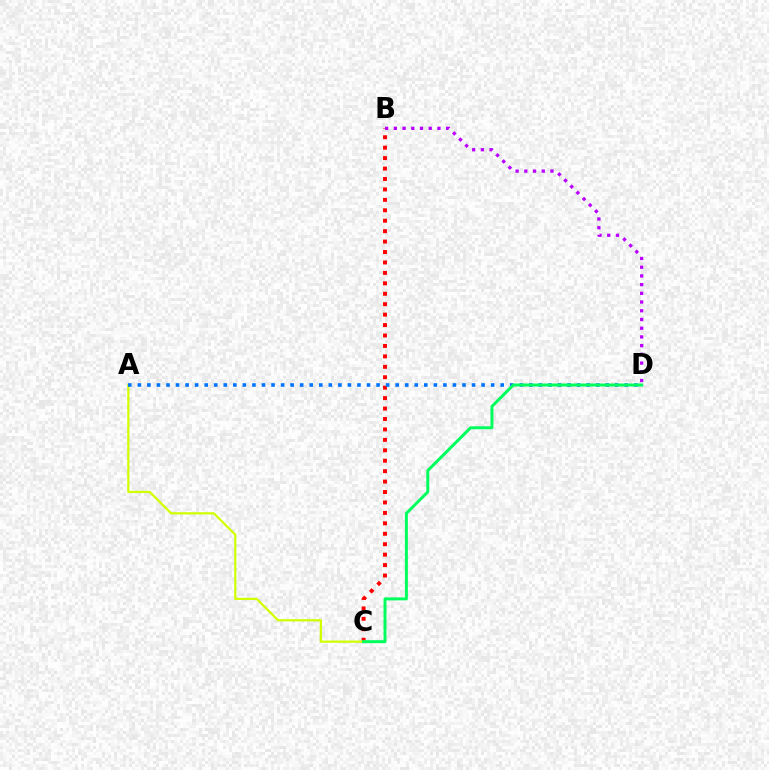{('B', 'C'): [{'color': '#ff0000', 'line_style': 'dotted', 'thickness': 2.84}], ('A', 'C'): [{'color': '#d1ff00', 'line_style': 'solid', 'thickness': 1.61}], ('B', 'D'): [{'color': '#b900ff', 'line_style': 'dotted', 'thickness': 2.37}], ('A', 'D'): [{'color': '#0074ff', 'line_style': 'dotted', 'thickness': 2.59}], ('C', 'D'): [{'color': '#00ff5c', 'line_style': 'solid', 'thickness': 2.14}]}